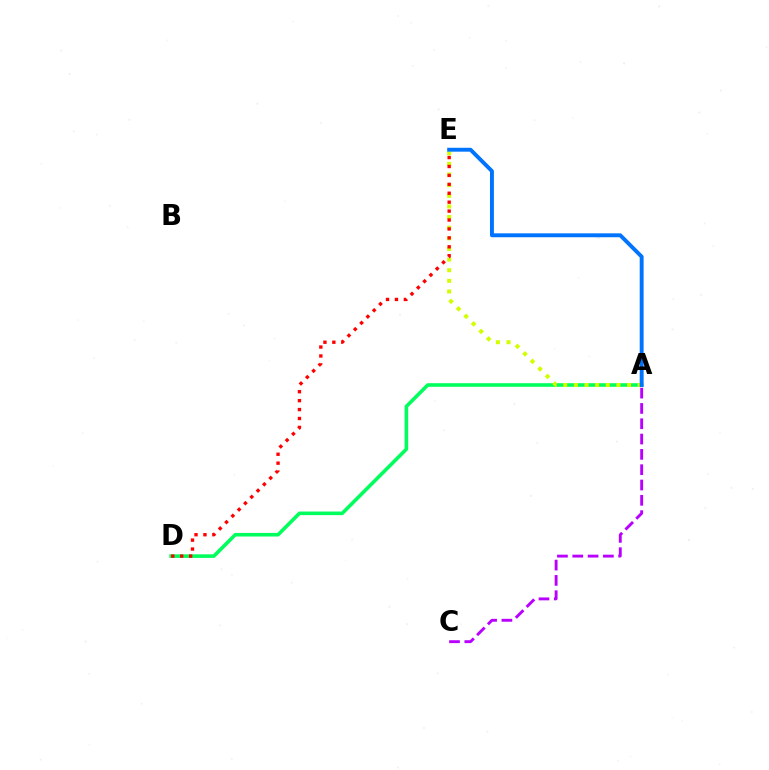{('A', 'D'): [{'color': '#00ff5c', 'line_style': 'solid', 'thickness': 2.58}], ('A', 'E'): [{'color': '#d1ff00', 'line_style': 'dotted', 'thickness': 2.89}, {'color': '#0074ff', 'line_style': 'solid', 'thickness': 2.82}], ('D', 'E'): [{'color': '#ff0000', 'line_style': 'dotted', 'thickness': 2.42}], ('A', 'C'): [{'color': '#b900ff', 'line_style': 'dashed', 'thickness': 2.08}]}